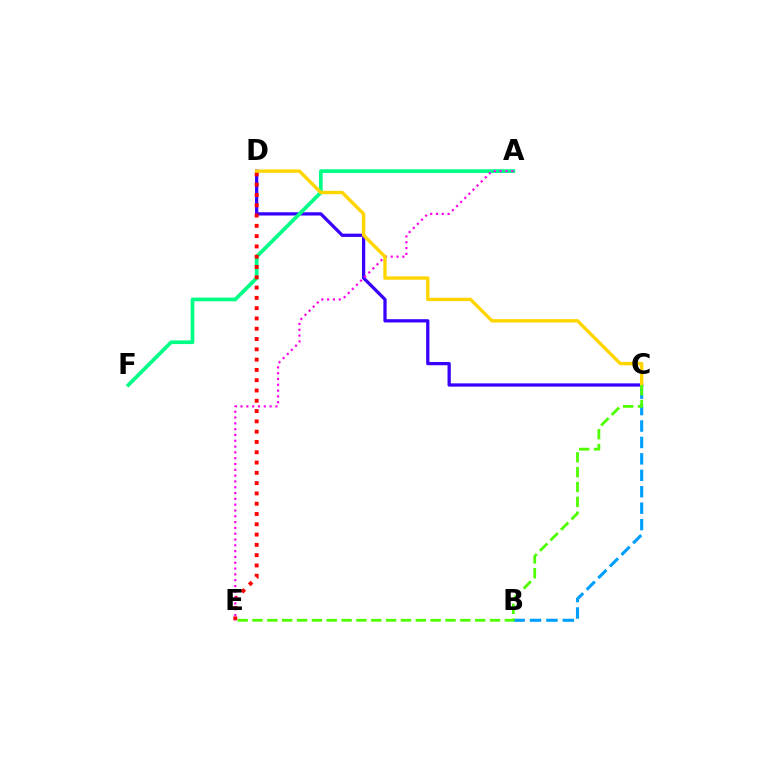{('C', 'D'): [{'color': '#3700ff', 'line_style': 'solid', 'thickness': 2.35}, {'color': '#ffd500', 'line_style': 'solid', 'thickness': 2.43}], ('A', 'F'): [{'color': '#00ff86', 'line_style': 'solid', 'thickness': 2.67}], ('D', 'E'): [{'color': '#ff0000', 'line_style': 'dotted', 'thickness': 2.8}], ('A', 'E'): [{'color': '#ff00ed', 'line_style': 'dotted', 'thickness': 1.58}], ('B', 'C'): [{'color': '#009eff', 'line_style': 'dashed', 'thickness': 2.23}], ('C', 'E'): [{'color': '#4fff00', 'line_style': 'dashed', 'thickness': 2.02}]}